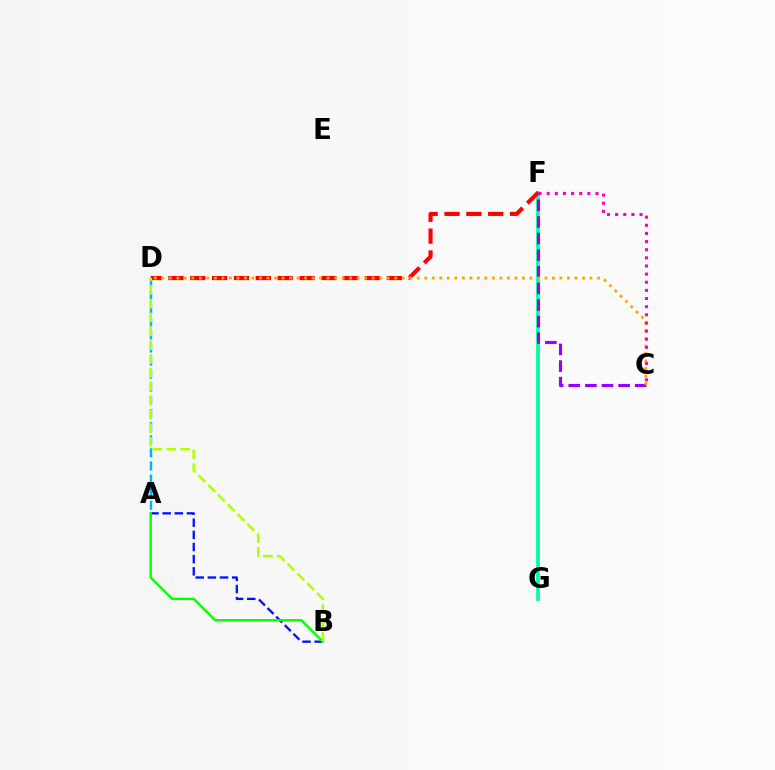{('A', 'D'): [{'color': '#00b5ff', 'line_style': 'dashed', 'thickness': 1.78}], ('F', 'G'): [{'color': '#00ff9d', 'line_style': 'solid', 'thickness': 2.69}], ('D', 'F'): [{'color': '#ff0000', 'line_style': 'dashed', 'thickness': 2.97}], ('A', 'B'): [{'color': '#0010ff', 'line_style': 'dashed', 'thickness': 1.65}, {'color': '#08ff00', 'line_style': 'solid', 'thickness': 1.74}], ('C', 'F'): [{'color': '#9b00ff', 'line_style': 'dashed', 'thickness': 2.26}, {'color': '#ff00bd', 'line_style': 'dotted', 'thickness': 2.21}], ('B', 'D'): [{'color': '#b3ff00', 'line_style': 'dashed', 'thickness': 1.88}], ('C', 'D'): [{'color': '#ffa500', 'line_style': 'dotted', 'thickness': 2.04}]}